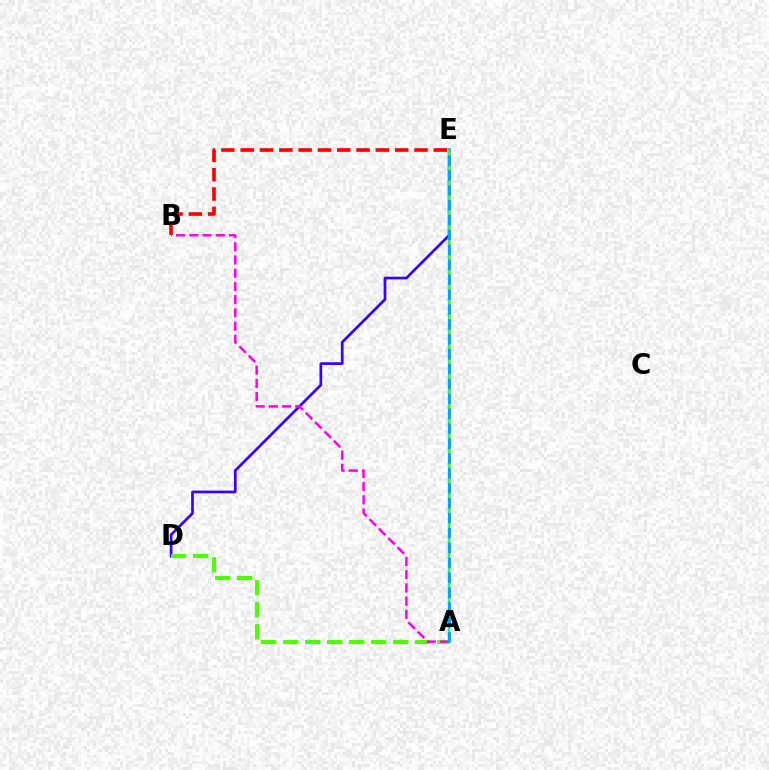{('D', 'E'): [{'color': '#3700ff', 'line_style': 'solid', 'thickness': 1.95}], ('B', 'E'): [{'color': '#ff0000', 'line_style': 'dashed', 'thickness': 2.62}], ('A', 'E'): [{'color': '#ffd500', 'line_style': 'dashed', 'thickness': 1.98}, {'color': '#00ff86', 'line_style': 'solid', 'thickness': 1.78}, {'color': '#009eff', 'line_style': 'dashed', 'thickness': 2.02}], ('A', 'D'): [{'color': '#4fff00', 'line_style': 'dashed', 'thickness': 2.99}], ('A', 'B'): [{'color': '#ff00ed', 'line_style': 'dashed', 'thickness': 1.8}]}